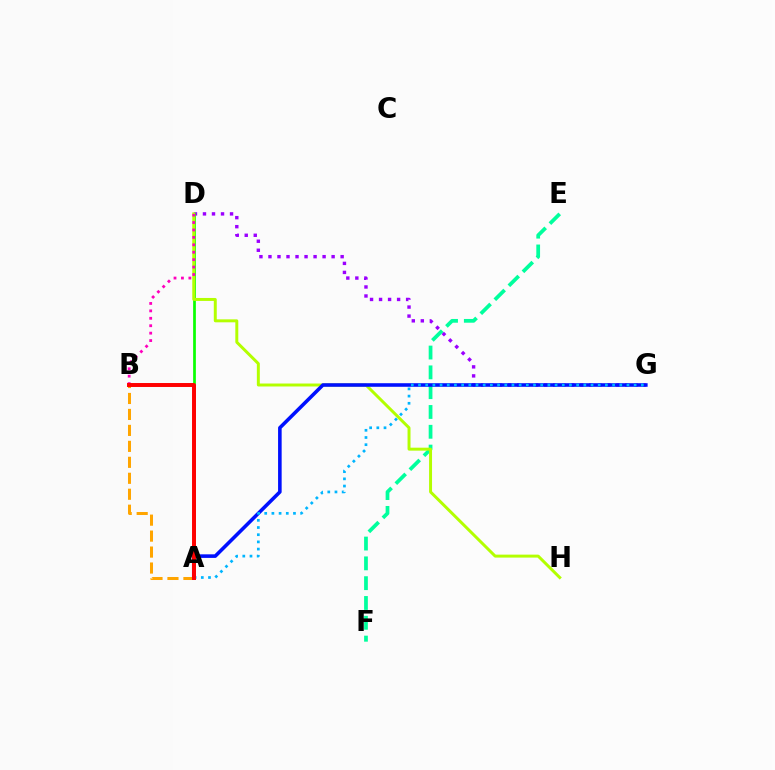{('D', 'G'): [{'color': '#9b00ff', 'line_style': 'dotted', 'thickness': 2.45}], ('A', 'B'): [{'color': '#ffa500', 'line_style': 'dashed', 'thickness': 2.17}, {'color': '#ff0000', 'line_style': 'solid', 'thickness': 2.84}], ('E', 'F'): [{'color': '#00ff9d', 'line_style': 'dashed', 'thickness': 2.69}], ('A', 'D'): [{'color': '#08ff00', 'line_style': 'solid', 'thickness': 1.96}], ('D', 'H'): [{'color': '#b3ff00', 'line_style': 'solid', 'thickness': 2.13}], ('B', 'D'): [{'color': '#ff00bd', 'line_style': 'dotted', 'thickness': 2.02}], ('A', 'G'): [{'color': '#0010ff', 'line_style': 'solid', 'thickness': 2.58}, {'color': '#00b5ff', 'line_style': 'dotted', 'thickness': 1.95}]}